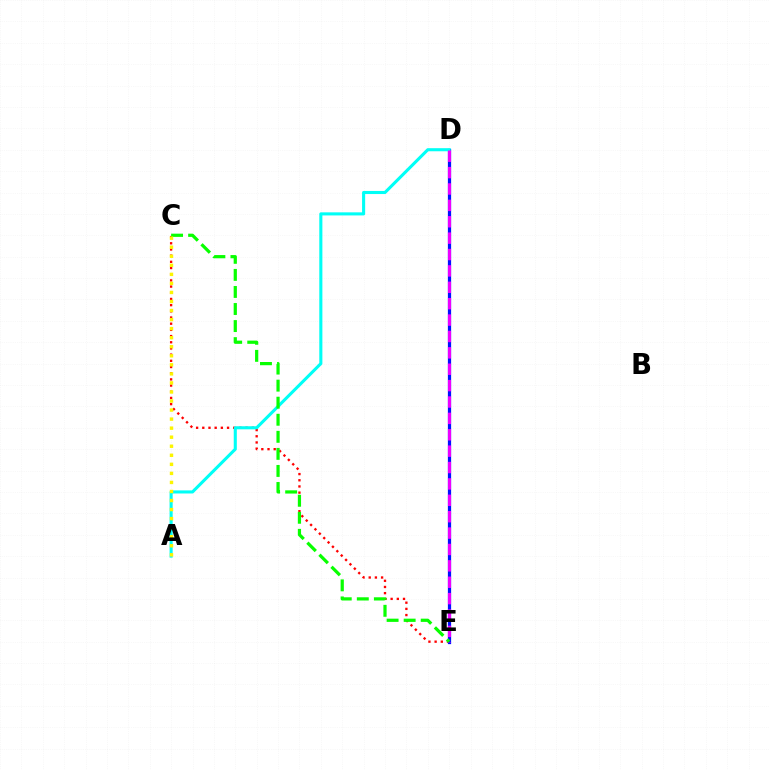{('C', 'E'): [{'color': '#ff0000', 'line_style': 'dotted', 'thickness': 1.68}, {'color': '#08ff00', 'line_style': 'dashed', 'thickness': 2.32}], ('D', 'E'): [{'color': '#0010ff', 'line_style': 'solid', 'thickness': 2.34}, {'color': '#ee00ff', 'line_style': 'dashed', 'thickness': 2.23}], ('A', 'D'): [{'color': '#00fff6', 'line_style': 'solid', 'thickness': 2.22}], ('A', 'C'): [{'color': '#fcf500', 'line_style': 'dotted', 'thickness': 2.46}]}